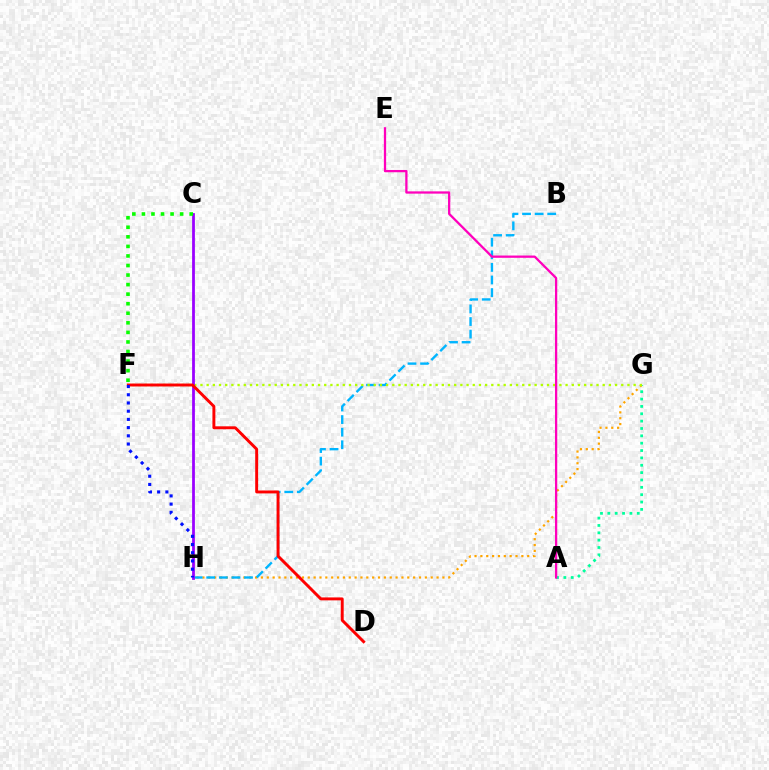{('G', 'H'): [{'color': '#ffa500', 'line_style': 'dotted', 'thickness': 1.59}], ('B', 'H'): [{'color': '#00b5ff', 'line_style': 'dashed', 'thickness': 1.71}], ('A', 'G'): [{'color': '#00ff9d', 'line_style': 'dotted', 'thickness': 2.0}], ('F', 'G'): [{'color': '#b3ff00', 'line_style': 'dotted', 'thickness': 1.68}], ('C', 'H'): [{'color': '#9b00ff', 'line_style': 'solid', 'thickness': 2.0}], ('C', 'F'): [{'color': '#08ff00', 'line_style': 'dotted', 'thickness': 2.6}], ('D', 'F'): [{'color': '#ff0000', 'line_style': 'solid', 'thickness': 2.11}], ('F', 'H'): [{'color': '#0010ff', 'line_style': 'dotted', 'thickness': 2.23}], ('A', 'E'): [{'color': '#ff00bd', 'line_style': 'solid', 'thickness': 1.64}]}